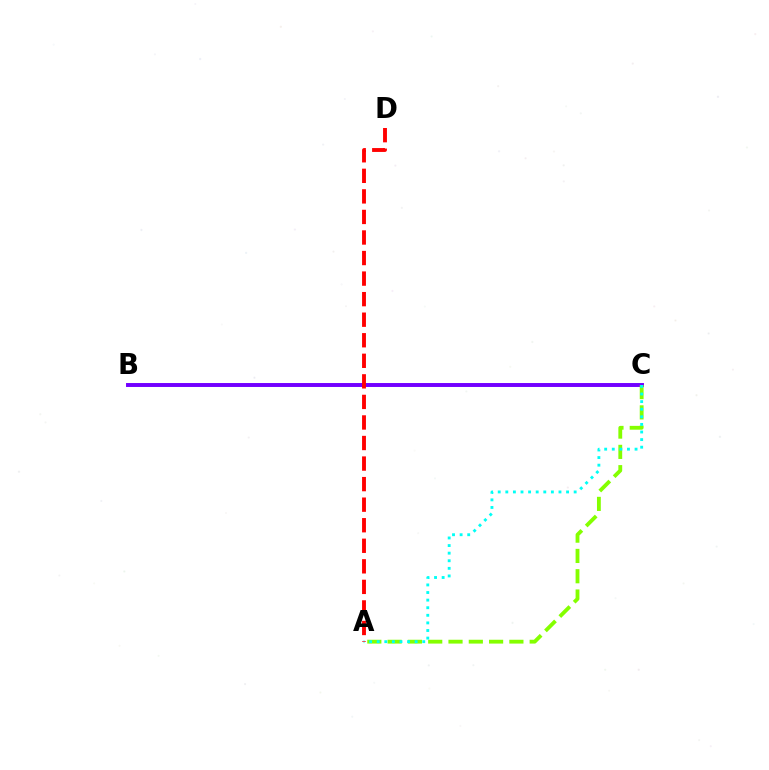{('B', 'C'): [{'color': '#7200ff', 'line_style': 'solid', 'thickness': 2.83}], ('A', 'C'): [{'color': '#84ff00', 'line_style': 'dashed', 'thickness': 2.76}, {'color': '#00fff6', 'line_style': 'dotted', 'thickness': 2.06}], ('A', 'D'): [{'color': '#ff0000', 'line_style': 'dashed', 'thickness': 2.79}]}